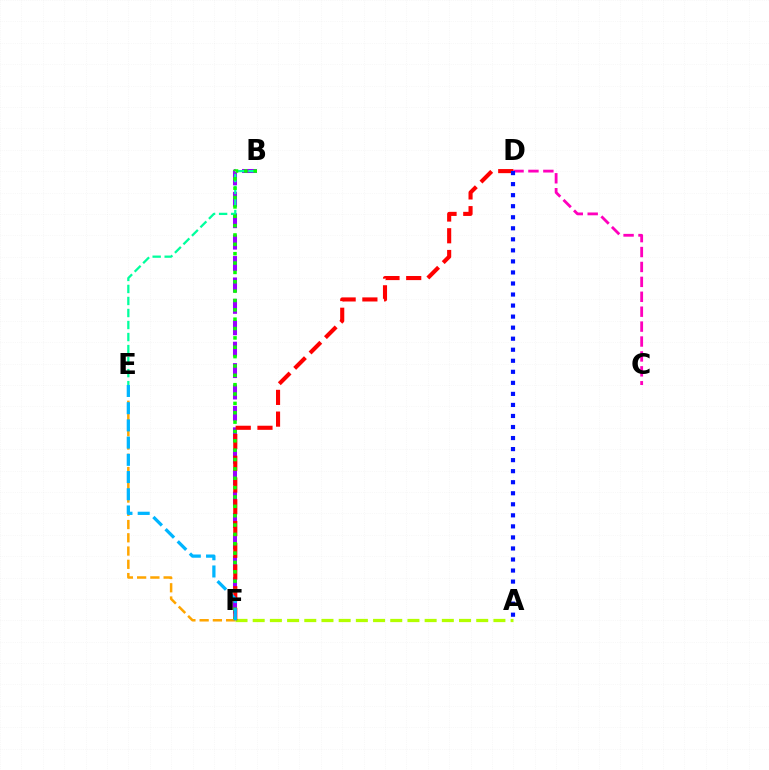{('A', 'F'): [{'color': '#b3ff00', 'line_style': 'dashed', 'thickness': 2.34}], ('B', 'F'): [{'color': '#9b00ff', 'line_style': 'dashed', 'thickness': 2.91}, {'color': '#08ff00', 'line_style': 'dotted', 'thickness': 2.54}], ('B', 'E'): [{'color': '#00ff9d', 'line_style': 'dashed', 'thickness': 1.63}], ('C', 'D'): [{'color': '#ff00bd', 'line_style': 'dashed', 'thickness': 2.03}], ('D', 'F'): [{'color': '#ff0000', 'line_style': 'dashed', 'thickness': 2.95}], ('E', 'F'): [{'color': '#ffa500', 'line_style': 'dashed', 'thickness': 1.8}, {'color': '#00b5ff', 'line_style': 'dashed', 'thickness': 2.34}], ('A', 'D'): [{'color': '#0010ff', 'line_style': 'dotted', 'thickness': 3.0}]}